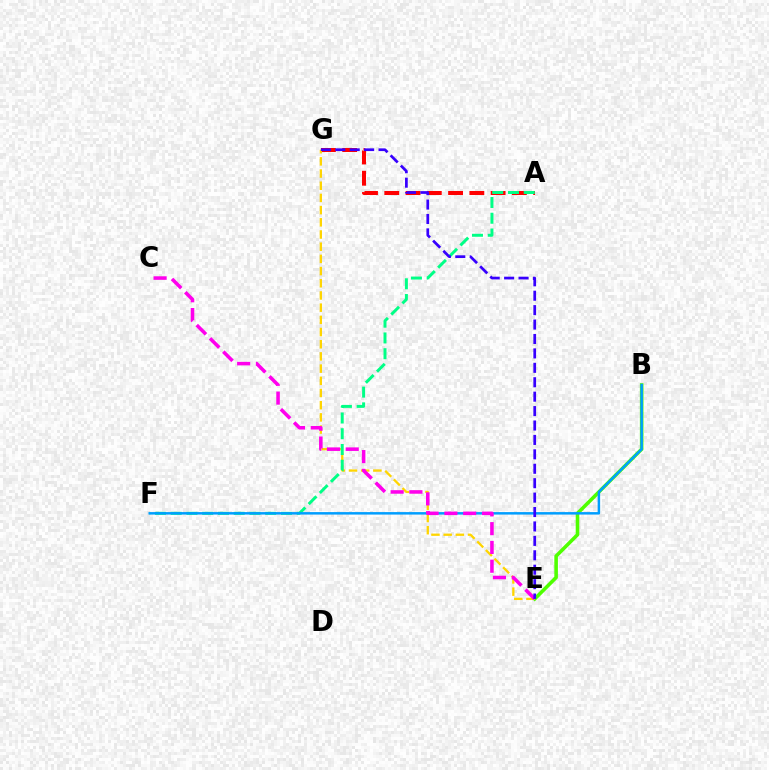{('A', 'G'): [{'color': '#ff0000', 'line_style': 'dashed', 'thickness': 2.89}], ('B', 'E'): [{'color': '#4fff00', 'line_style': 'solid', 'thickness': 2.58}], ('E', 'G'): [{'color': '#ffd500', 'line_style': 'dashed', 'thickness': 1.66}, {'color': '#3700ff', 'line_style': 'dashed', 'thickness': 1.96}], ('A', 'F'): [{'color': '#00ff86', 'line_style': 'dashed', 'thickness': 2.14}], ('B', 'F'): [{'color': '#009eff', 'line_style': 'solid', 'thickness': 1.79}], ('C', 'E'): [{'color': '#ff00ed', 'line_style': 'dashed', 'thickness': 2.55}]}